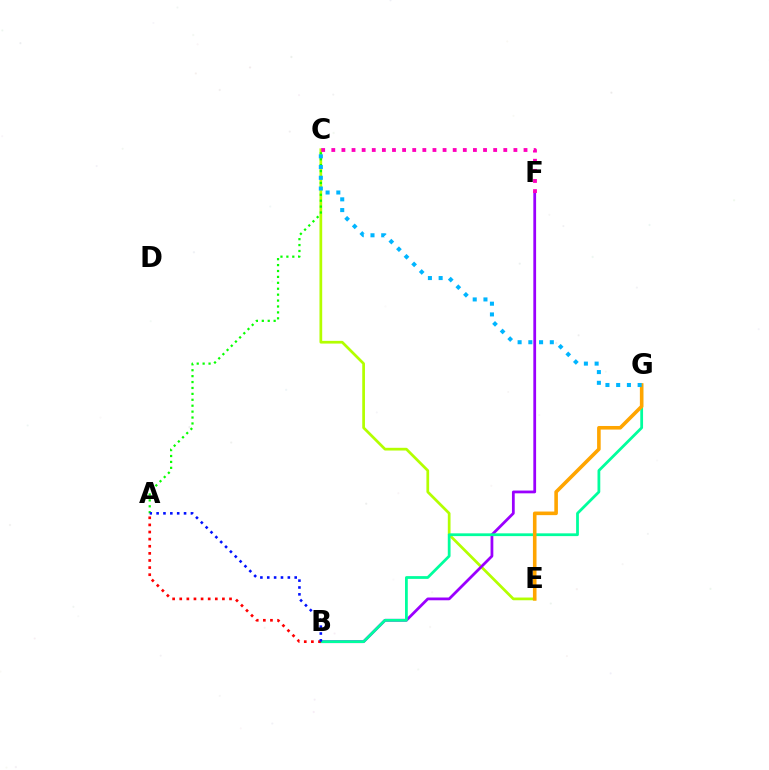{('C', 'E'): [{'color': '#b3ff00', 'line_style': 'solid', 'thickness': 1.96}], ('B', 'F'): [{'color': '#9b00ff', 'line_style': 'solid', 'thickness': 1.99}], ('C', 'F'): [{'color': '#ff00bd', 'line_style': 'dotted', 'thickness': 2.75}], ('B', 'G'): [{'color': '#00ff9d', 'line_style': 'solid', 'thickness': 2.0}], ('E', 'G'): [{'color': '#ffa500', 'line_style': 'solid', 'thickness': 2.59}], ('A', 'B'): [{'color': '#ff0000', 'line_style': 'dotted', 'thickness': 1.93}, {'color': '#0010ff', 'line_style': 'dotted', 'thickness': 1.86}], ('A', 'C'): [{'color': '#08ff00', 'line_style': 'dotted', 'thickness': 1.61}], ('C', 'G'): [{'color': '#00b5ff', 'line_style': 'dotted', 'thickness': 2.92}]}